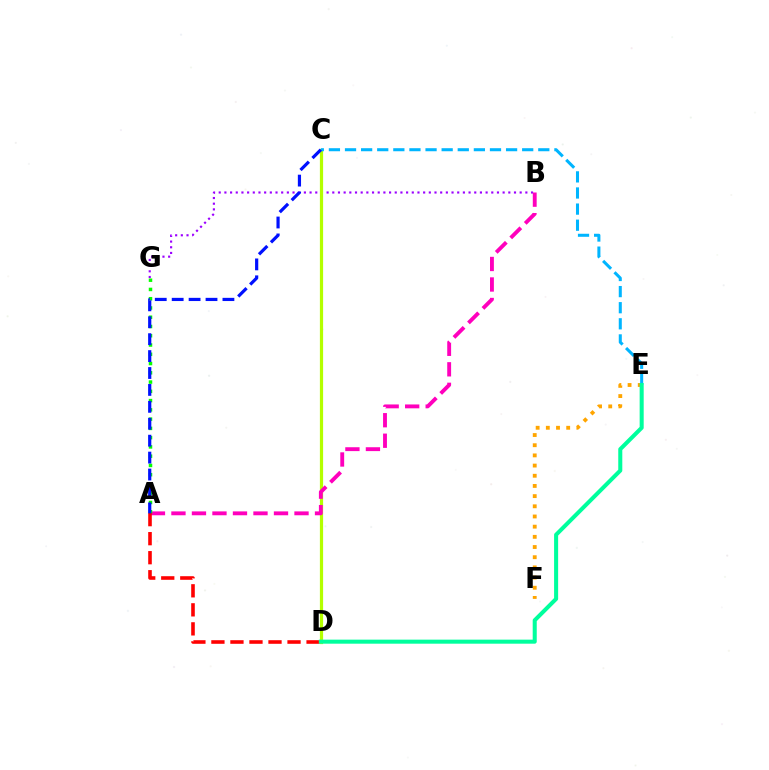{('B', 'G'): [{'color': '#9b00ff', 'line_style': 'dotted', 'thickness': 1.54}], ('C', 'D'): [{'color': '#b3ff00', 'line_style': 'solid', 'thickness': 2.31}], ('C', 'E'): [{'color': '#00b5ff', 'line_style': 'dashed', 'thickness': 2.19}], ('A', 'B'): [{'color': '#ff00bd', 'line_style': 'dashed', 'thickness': 2.79}], ('A', 'G'): [{'color': '#08ff00', 'line_style': 'dotted', 'thickness': 2.52}], ('E', 'F'): [{'color': '#ffa500', 'line_style': 'dotted', 'thickness': 2.77}], ('A', 'D'): [{'color': '#ff0000', 'line_style': 'dashed', 'thickness': 2.58}], ('A', 'C'): [{'color': '#0010ff', 'line_style': 'dashed', 'thickness': 2.3}], ('D', 'E'): [{'color': '#00ff9d', 'line_style': 'solid', 'thickness': 2.91}]}